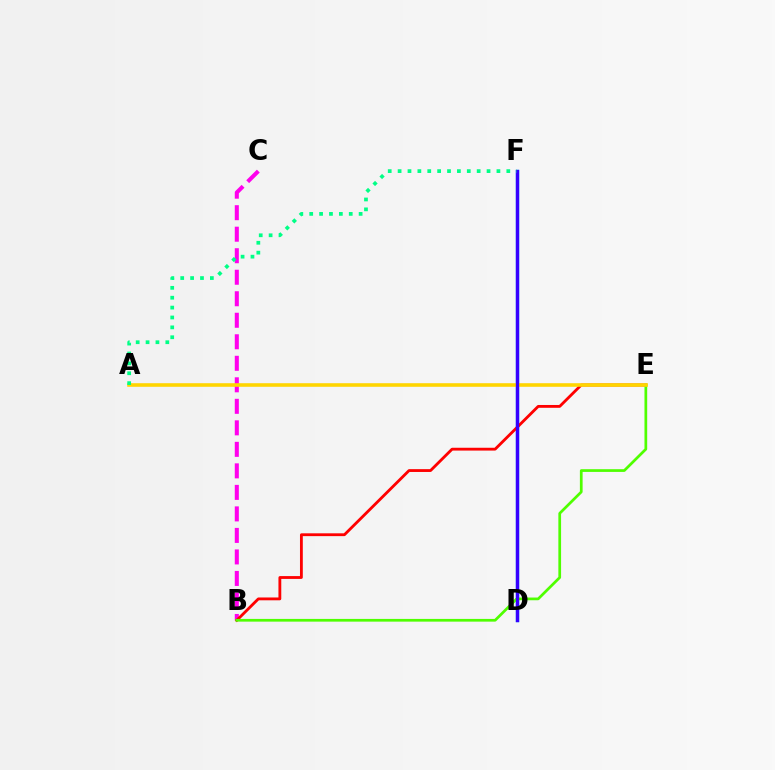{('B', 'C'): [{'color': '#ff00ed', 'line_style': 'dashed', 'thickness': 2.92}], ('D', 'F'): [{'color': '#009eff', 'line_style': 'solid', 'thickness': 2.45}, {'color': '#3700ff', 'line_style': 'solid', 'thickness': 2.37}], ('B', 'E'): [{'color': '#ff0000', 'line_style': 'solid', 'thickness': 2.03}, {'color': '#4fff00', 'line_style': 'solid', 'thickness': 1.96}], ('A', 'E'): [{'color': '#ffd500', 'line_style': 'solid', 'thickness': 2.58}], ('A', 'F'): [{'color': '#00ff86', 'line_style': 'dotted', 'thickness': 2.69}]}